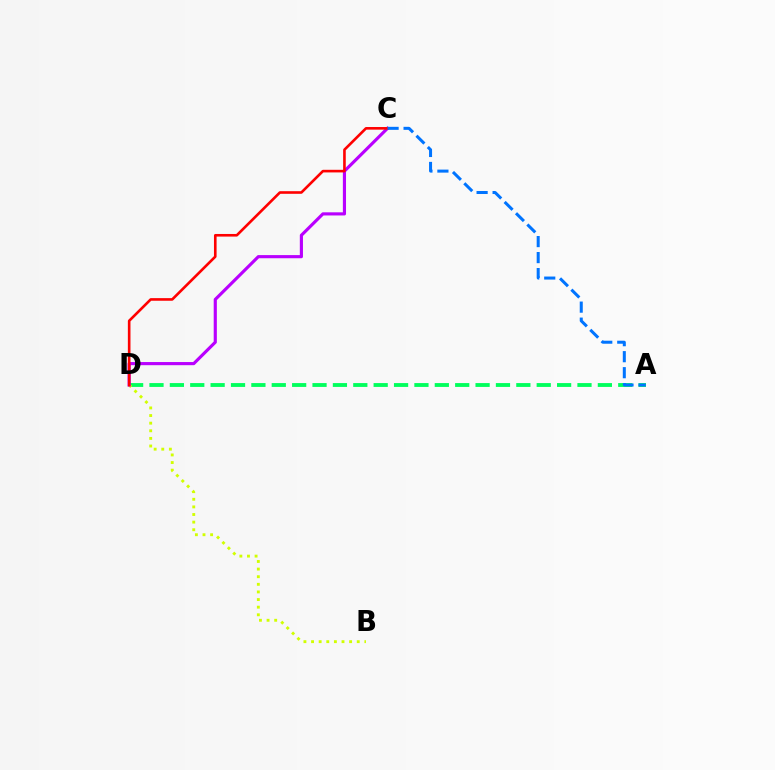{('A', 'D'): [{'color': '#00ff5c', 'line_style': 'dashed', 'thickness': 2.77}], ('B', 'D'): [{'color': '#d1ff00', 'line_style': 'dotted', 'thickness': 2.07}], ('C', 'D'): [{'color': '#b900ff', 'line_style': 'solid', 'thickness': 2.27}, {'color': '#ff0000', 'line_style': 'solid', 'thickness': 1.89}], ('A', 'C'): [{'color': '#0074ff', 'line_style': 'dashed', 'thickness': 2.17}]}